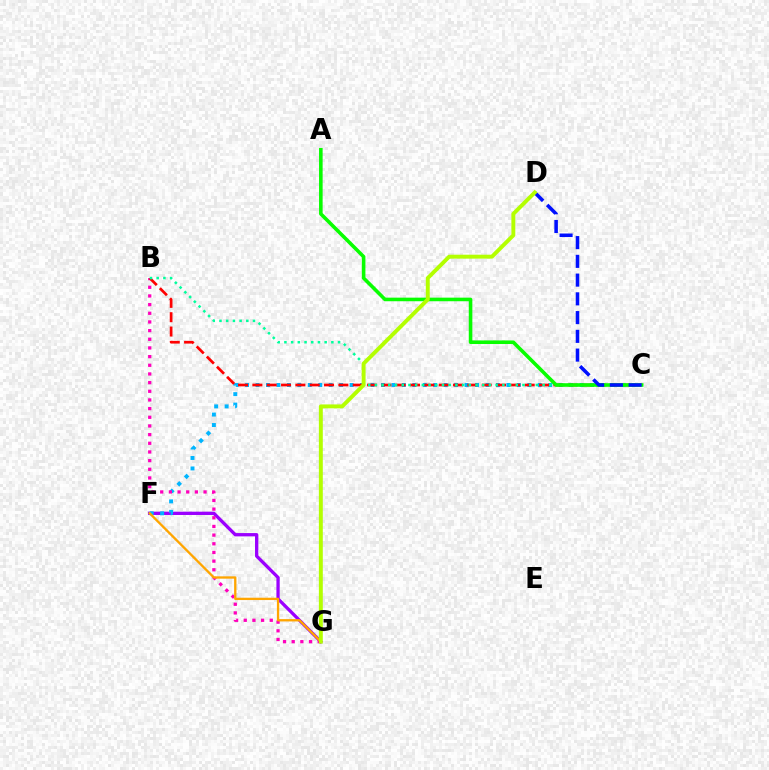{('F', 'G'): [{'color': '#9b00ff', 'line_style': 'solid', 'thickness': 2.37}, {'color': '#ffa500', 'line_style': 'solid', 'thickness': 1.67}], ('C', 'F'): [{'color': '#00b5ff', 'line_style': 'dotted', 'thickness': 2.84}], ('B', 'G'): [{'color': '#ff00bd', 'line_style': 'dotted', 'thickness': 2.35}], ('B', 'C'): [{'color': '#ff0000', 'line_style': 'dashed', 'thickness': 1.95}, {'color': '#00ff9d', 'line_style': 'dotted', 'thickness': 1.82}], ('A', 'C'): [{'color': '#08ff00', 'line_style': 'solid', 'thickness': 2.58}], ('C', 'D'): [{'color': '#0010ff', 'line_style': 'dashed', 'thickness': 2.55}], ('D', 'G'): [{'color': '#b3ff00', 'line_style': 'solid', 'thickness': 2.83}]}